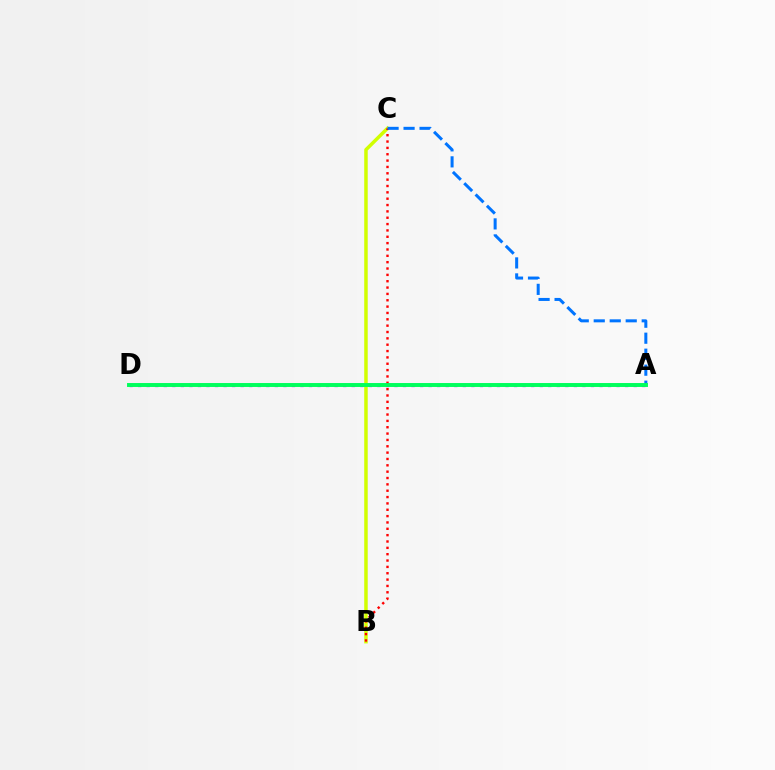{('B', 'C'): [{'color': '#d1ff00', 'line_style': 'solid', 'thickness': 2.51}, {'color': '#ff0000', 'line_style': 'dotted', 'thickness': 1.72}], ('A', 'D'): [{'color': '#b900ff', 'line_style': 'dotted', 'thickness': 2.32}, {'color': '#00ff5c', 'line_style': 'solid', 'thickness': 2.83}], ('A', 'C'): [{'color': '#0074ff', 'line_style': 'dashed', 'thickness': 2.17}]}